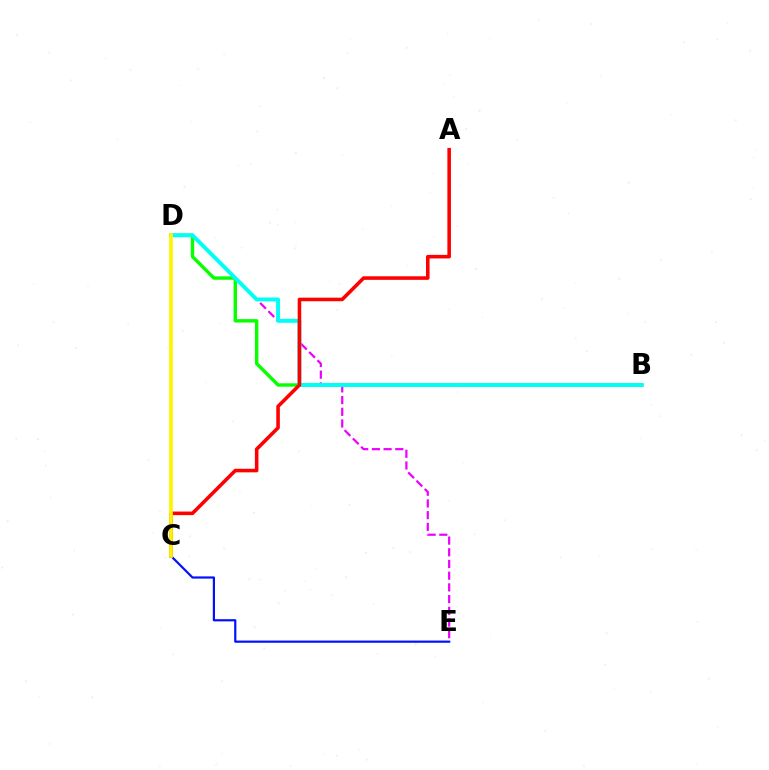{('D', 'E'): [{'color': '#ee00ff', 'line_style': 'dashed', 'thickness': 1.59}], ('B', 'D'): [{'color': '#08ff00', 'line_style': 'solid', 'thickness': 2.46}, {'color': '#00fff6', 'line_style': 'solid', 'thickness': 2.84}], ('C', 'E'): [{'color': '#0010ff', 'line_style': 'solid', 'thickness': 1.58}], ('A', 'C'): [{'color': '#ff0000', 'line_style': 'solid', 'thickness': 2.57}], ('C', 'D'): [{'color': '#fcf500', 'line_style': 'solid', 'thickness': 2.65}]}